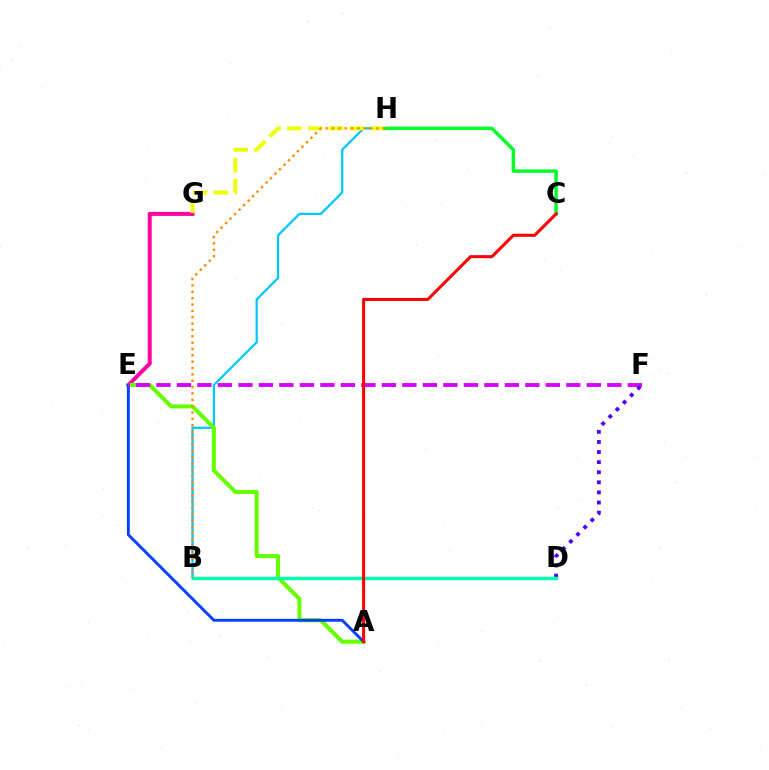{('E', 'G'): [{'color': '#ff00a0', 'line_style': 'solid', 'thickness': 2.88}], ('B', 'H'): [{'color': '#00c7ff', 'line_style': 'solid', 'thickness': 1.63}, {'color': '#ff8800', 'line_style': 'dotted', 'thickness': 1.73}], ('A', 'E'): [{'color': '#66ff00', 'line_style': 'solid', 'thickness': 2.92}, {'color': '#003fff', 'line_style': 'solid', 'thickness': 2.07}], ('G', 'H'): [{'color': '#eeff00', 'line_style': 'dashed', 'thickness': 2.83}], ('E', 'F'): [{'color': '#d600ff', 'line_style': 'dashed', 'thickness': 2.78}], ('C', 'H'): [{'color': '#00ff27', 'line_style': 'solid', 'thickness': 2.46}], ('D', 'F'): [{'color': '#4f00ff', 'line_style': 'dotted', 'thickness': 2.74}], ('B', 'D'): [{'color': '#00ffaf', 'line_style': 'solid', 'thickness': 2.5}], ('A', 'C'): [{'color': '#ff0000', 'line_style': 'solid', 'thickness': 2.19}]}